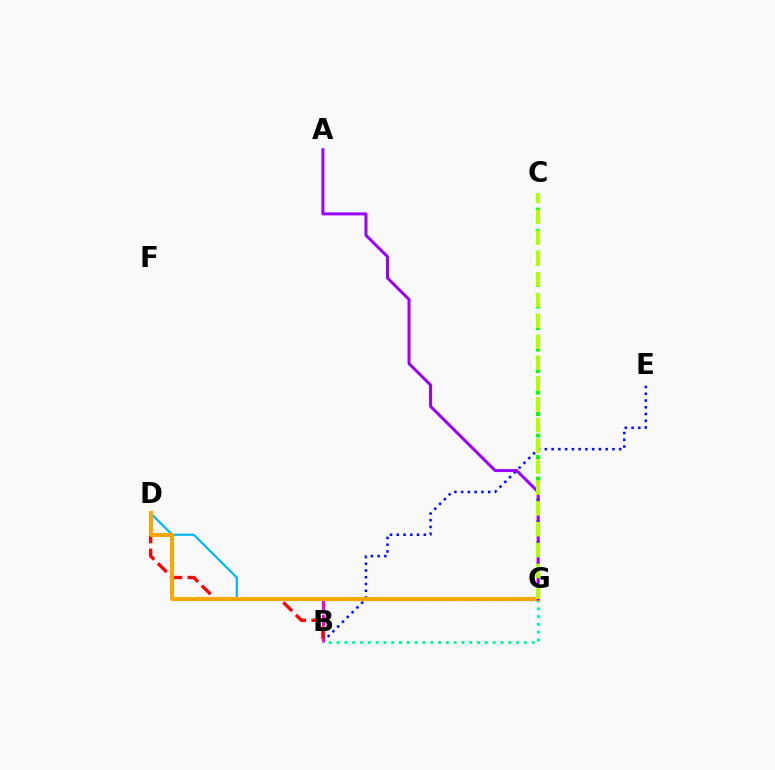{('C', 'G'): [{'color': '#08ff00', 'line_style': 'dotted', 'thickness': 2.92}, {'color': '#b3ff00', 'line_style': 'dashed', 'thickness': 2.83}], ('B', 'E'): [{'color': '#0010ff', 'line_style': 'dotted', 'thickness': 1.84}], ('B', 'G'): [{'color': '#ff00bd', 'line_style': 'dashed', 'thickness': 2.21}, {'color': '#00ff9d', 'line_style': 'dotted', 'thickness': 2.12}], ('D', 'G'): [{'color': '#00b5ff', 'line_style': 'solid', 'thickness': 1.57}, {'color': '#ffa500', 'line_style': 'solid', 'thickness': 2.89}], ('B', 'D'): [{'color': '#ff0000', 'line_style': 'dashed', 'thickness': 2.4}], ('A', 'G'): [{'color': '#9b00ff', 'line_style': 'solid', 'thickness': 2.16}]}